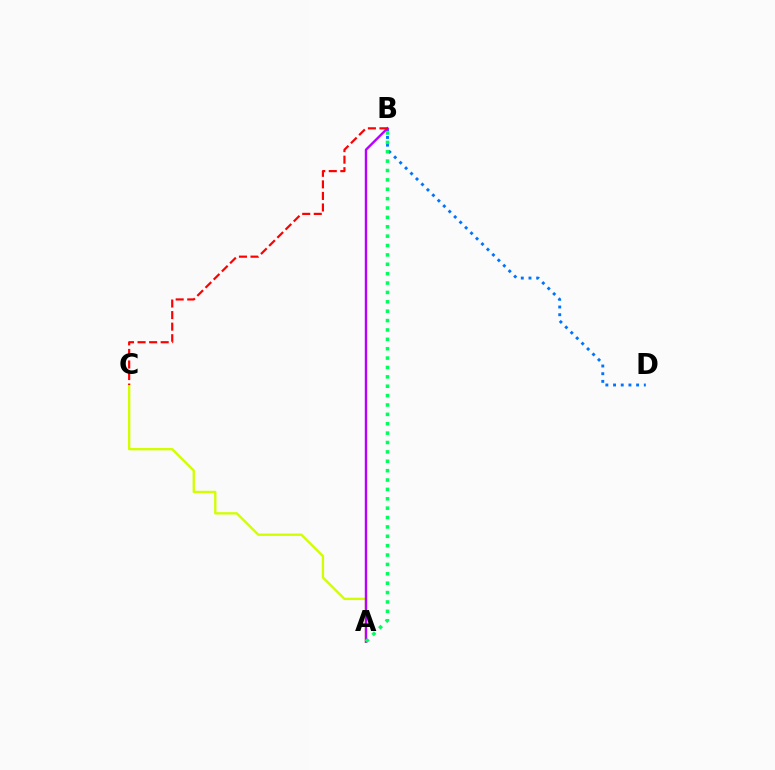{('B', 'D'): [{'color': '#0074ff', 'line_style': 'dotted', 'thickness': 2.09}], ('A', 'C'): [{'color': '#d1ff00', 'line_style': 'solid', 'thickness': 1.69}], ('A', 'B'): [{'color': '#b900ff', 'line_style': 'solid', 'thickness': 1.71}, {'color': '#00ff5c', 'line_style': 'dotted', 'thickness': 2.55}], ('B', 'C'): [{'color': '#ff0000', 'line_style': 'dashed', 'thickness': 1.57}]}